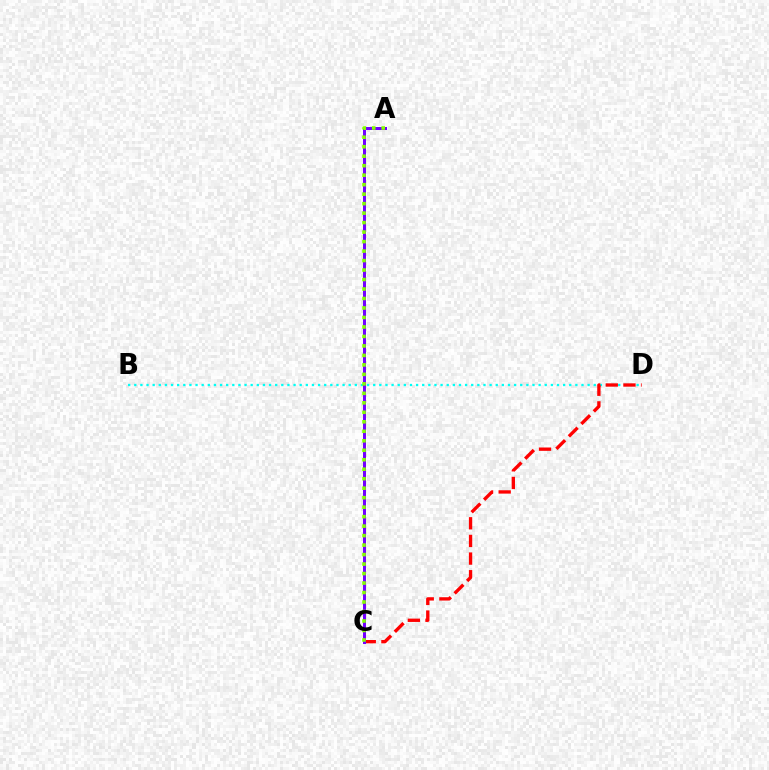{('B', 'D'): [{'color': '#00fff6', 'line_style': 'dotted', 'thickness': 1.66}], ('C', 'D'): [{'color': '#ff0000', 'line_style': 'dashed', 'thickness': 2.4}], ('A', 'C'): [{'color': '#7200ff', 'line_style': 'solid', 'thickness': 2.16}, {'color': '#84ff00', 'line_style': 'dotted', 'thickness': 2.58}]}